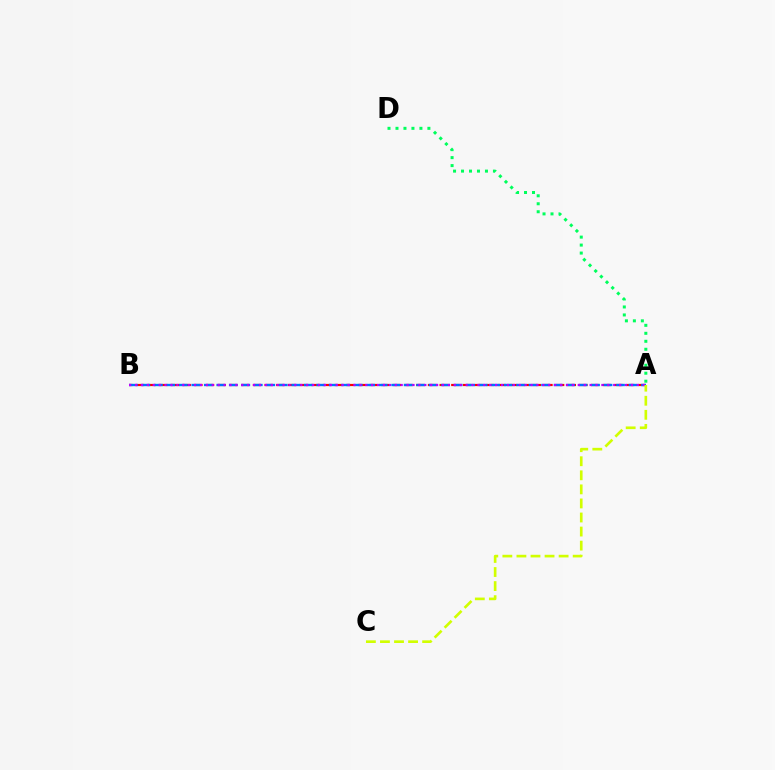{('A', 'B'): [{'color': '#ff0000', 'line_style': 'dashed', 'thickness': 1.59}, {'color': '#0074ff', 'line_style': 'dashed', 'thickness': 1.7}, {'color': '#b900ff', 'line_style': 'dotted', 'thickness': 1.6}], ('A', 'D'): [{'color': '#00ff5c', 'line_style': 'dotted', 'thickness': 2.17}], ('A', 'C'): [{'color': '#d1ff00', 'line_style': 'dashed', 'thickness': 1.91}]}